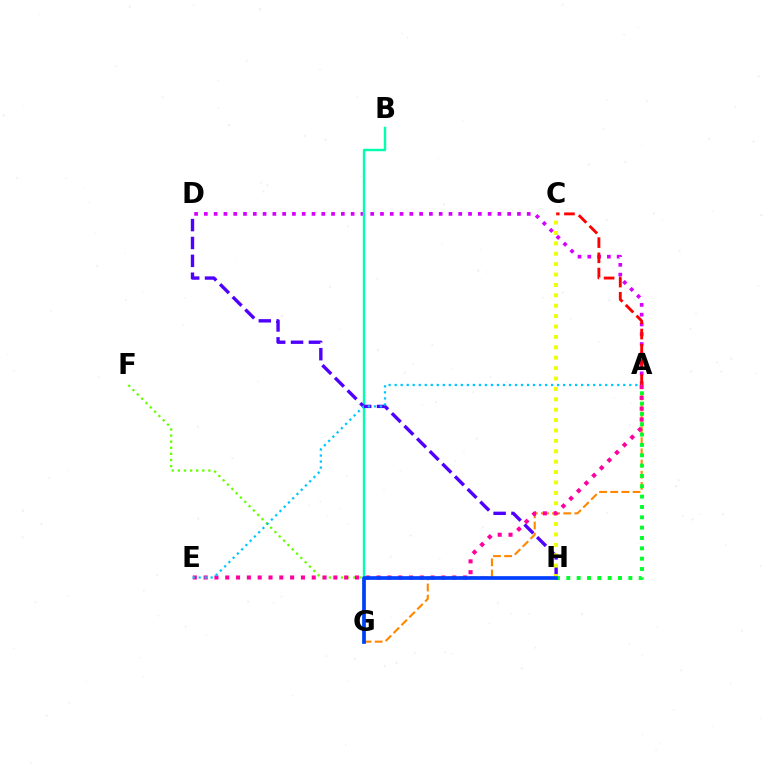{('A', 'D'): [{'color': '#d600ff', 'line_style': 'dotted', 'thickness': 2.66}], ('B', 'G'): [{'color': '#00ffaf', 'line_style': 'solid', 'thickness': 1.74}], ('A', 'G'): [{'color': '#ff8800', 'line_style': 'dashed', 'thickness': 1.52}], ('D', 'H'): [{'color': '#4f00ff', 'line_style': 'dashed', 'thickness': 2.43}], ('A', 'C'): [{'color': '#ff0000', 'line_style': 'dashed', 'thickness': 2.07}], ('A', 'H'): [{'color': '#00ff27', 'line_style': 'dotted', 'thickness': 2.81}], ('F', 'G'): [{'color': '#66ff00', 'line_style': 'dotted', 'thickness': 1.66}], ('C', 'H'): [{'color': '#eeff00', 'line_style': 'dotted', 'thickness': 2.82}], ('A', 'E'): [{'color': '#ff00a0', 'line_style': 'dotted', 'thickness': 2.94}, {'color': '#00c7ff', 'line_style': 'dotted', 'thickness': 1.63}], ('G', 'H'): [{'color': '#003fff', 'line_style': 'solid', 'thickness': 2.65}]}